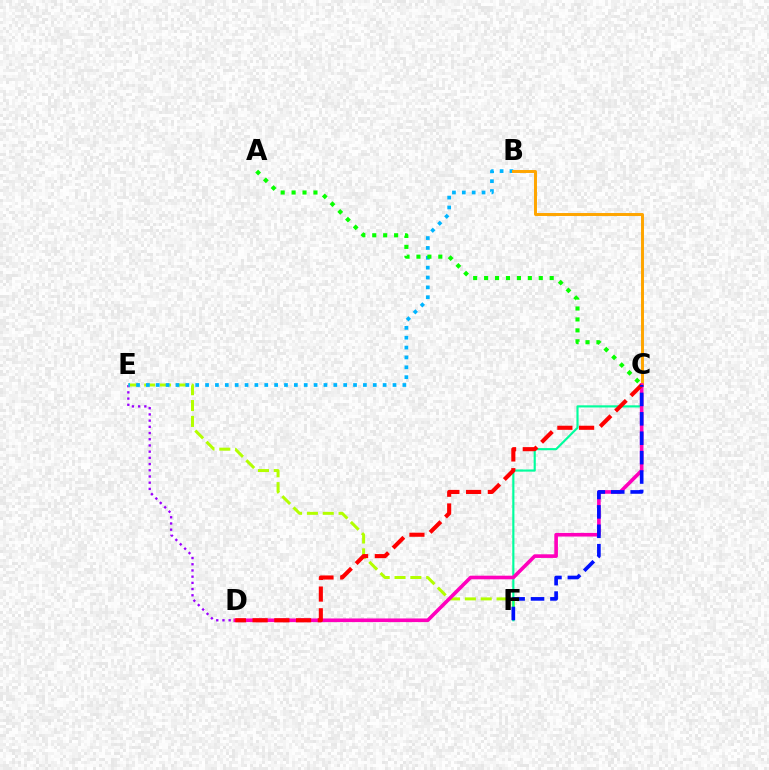{('D', 'E'): [{'color': '#9b00ff', 'line_style': 'dotted', 'thickness': 1.69}], ('E', 'F'): [{'color': '#b3ff00', 'line_style': 'dashed', 'thickness': 2.15}], ('B', 'E'): [{'color': '#00b5ff', 'line_style': 'dotted', 'thickness': 2.68}], ('B', 'C'): [{'color': '#ffa500', 'line_style': 'solid', 'thickness': 2.13}], ('C', 'F'): [{'color': '#00ff9d', 'line_style': 'solid', 'thickness': 1.55}, {'color': '#0010ff', 'line_style': 'dashed', 'thickness': 2.64}], ('C', 'D'): [{'color': '#ff00bd', 'line_style': 'solid', 'thickness': 2.61}, {'color': '#ff0000', 'line_style': 'dashed', 'thickness': 2.95}], ('A', 'C'): [{'color': '#08ff00', 'line_style': 'dotted', 'thickness': 2.97}]}